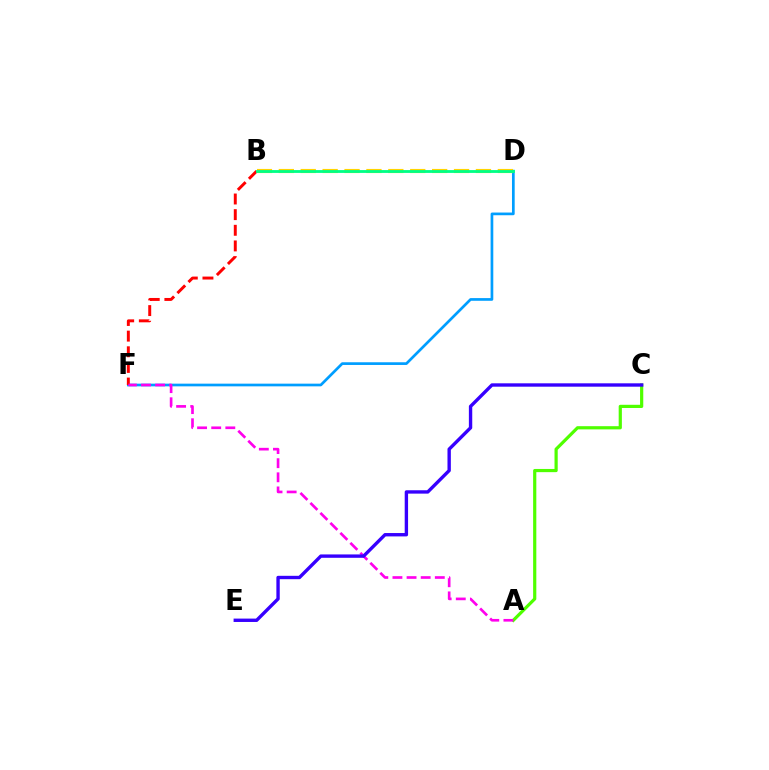{('D', 'F'): [{'color': '#009eff', 'line_style': 'solid', 'thickness': 1.94}], ('B', 'D'): [{'color': '#ffd500', 'line_style': 'dashed', 'thickness': 2.98}, {'color': '#00ff86', 'line_style': 'solid', 'thickness': 2.03}], ('A', 'C'): [{'color': '#4fff00', 'line_style': 'solid', 'thickness': 2.3}], ('B', 'F'): [{'color': '#ff0000', 'line_style': 'dashed', 'thickness': 2.13}], ('A', 'F'): [{'color': '#ff00ed', 'line_style': 'dashed', 'thickness': 1.92}], ('C', 'E'): [{'color': '#3700ff', 'line_style': 'solid', 'thickness': 2.43}]}